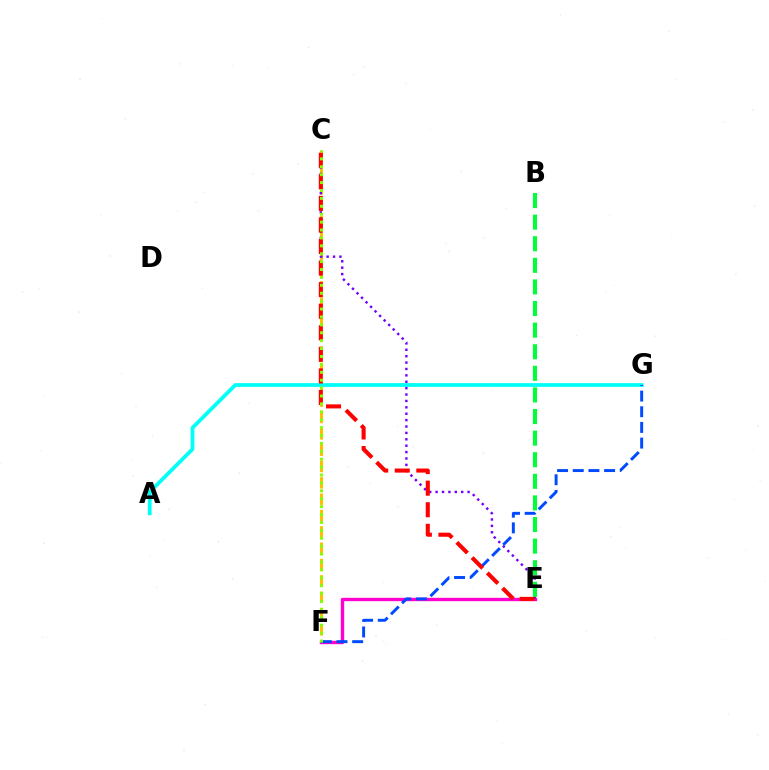{('E', 'F'): [{'color': '#ff00cf', 'line_style': 'solid', 'thickness': 2.42}], ('C', 'F'): [{'color': '#ffbd00', 'line_style': 'dashed', 'thickness': 2.22}, {'color': '#84ff00', 'line_style': 'dotted', 'thickness': 2.15}], ('A', 'G'): [{'color': '#00fff6', 'line_style': 'solid', 'thickness': 2.71}], ('C', 'E'): [{'color': '#7200ff', 'line_style': 'dotted', 'thickness': 1.74}, {'color': '#ff0000', 'line_style': 'dashed', 'thickness': 2.93}], ('B', 'E'): [{'color': '#00ff39', 'line_style': 'dashed', 'thickness': 2.93}], ('F', 'G'): [{'color': '#004bff', 'line_style': 'dashed', 'thickness': 2.13}]}